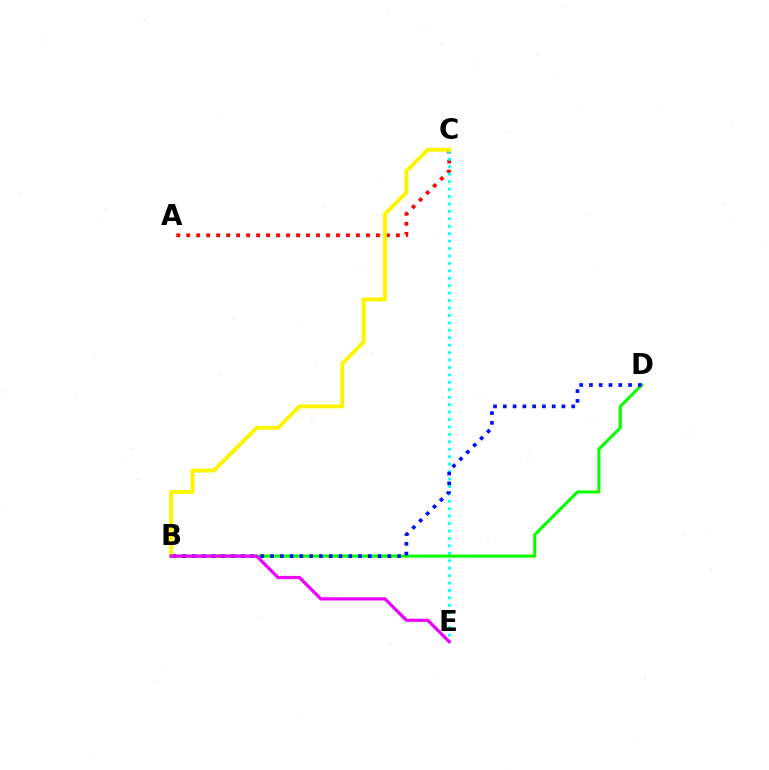{('A', 'C'): [{'color': '#ff0000', 'line_style': 'dotted', 'thickness': 2.71}], ('C', 'E'): [{'color': '#00fff6', 'line_style': 'dotted', 'thickness': 2.02}], ('B', 'D'): [{'color': '#08ff00', 'line_style': 'solid', 'thickness': 2.21}, {'color': '#0010ff', 'line_style': 'dotted', 'thickness': 2.66}], ('B', 'C'): [{'color': '#fcf500', 'line_style': 'solid', 'thickness': 2.83}], ('B', 'E'): [{'color': '#ee00ff', 'line_style': 'solid', 'thickness': 2.31}]}